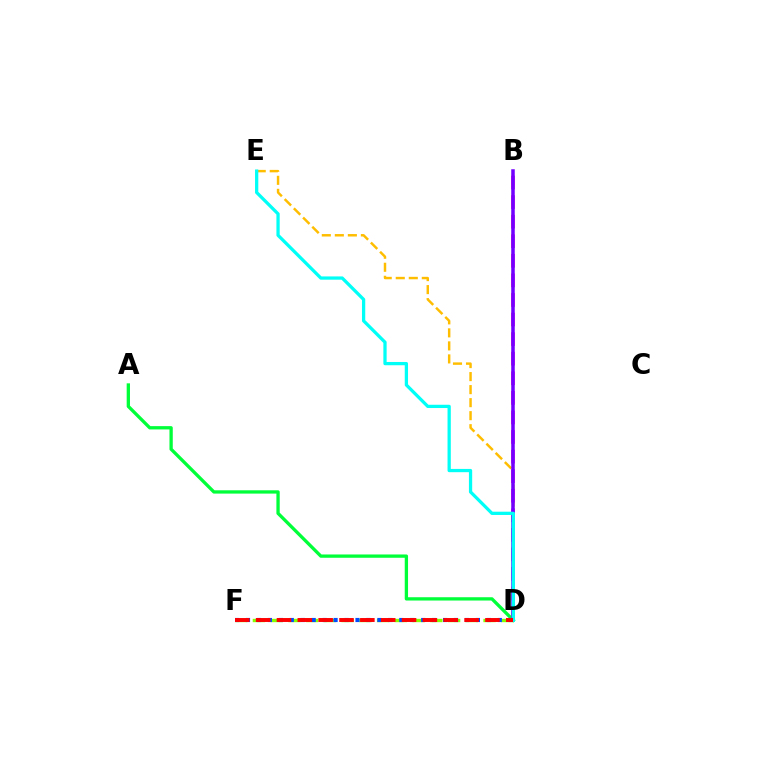{('D', 'E'): [{'color': '#ffbd00', 'line_style': 'dashed', 'thickness': 1.77}, {'color': '#00fff6', 'line_style': 'solid', 'thickness': 2.35}], ('B', 'D'): [{'color': '#ff00cf', 'line_style': 'dashed', 'thickness': 2.66}, {'color': '#7200ff', 'line_style': 'solid', 'thickness': 2.53}], ('A', 'D'): [{'color': '#00ff39', 'line_style': 'solid', 'thickness': 2.38}], ('D', 'F'): [{'color': '#84ff00', 'line_style': 'dashed', 'thickness': 2.41}, {'color': '#004bff', 'line_style': 'dotted', 'thickness': 2.97}, {'color': '#ff0000', 'line_style': 'dashed', 'thickness': 2.83}]}